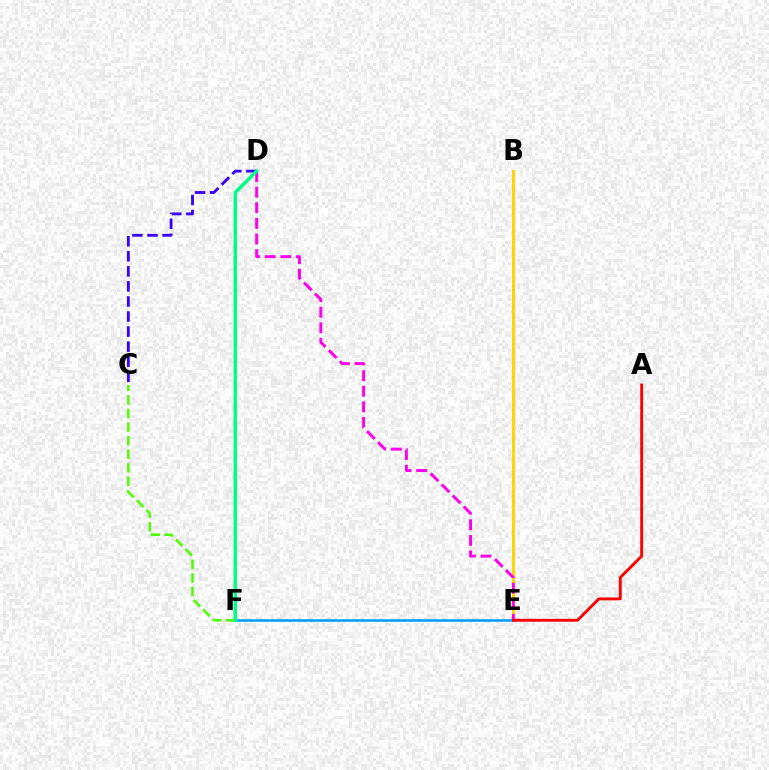{('C', 'D'): [{'color': '#3700ff', 'line_style': 'dashed', 'thickness': 2.05}], ('B', 'E'): [{'color': '#ffd500', 'line_style': 'solid', 'thickness': 2.12}], ('D', 'E'): [{'color': '#ff00ed', 'line_style': 'dashed', 'thickness': 2.12}], ('E', 'F'): [{'color': '#009eff', 'line_style': 'solid', 'thickness': 1.84}], ('C', 'F'): [{'color': '#4fff00', 'line_style': 'dashed', 'thickness': 1.84}], ('D', 'F'): [{'color': '#00ff86', 'line_style': 'solid', 'thickness': 2.51}], ('A', 'E'): [{'color': '#ff0000', 'line_style': 'solid', 'thickness': 2.07}]}